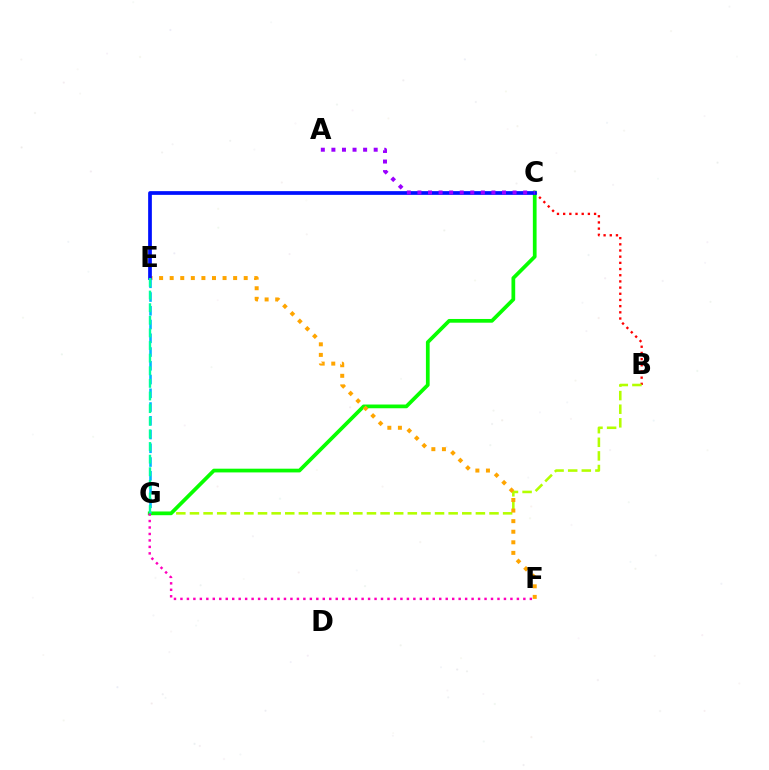{('B', 'C'): [{'color': '#ff0000', 'line_style': 'dotted', 'thickness': 1.68}], ('B', 'G'): [{'color': '#b3ff00', 'line_style': 'dashed', 'thickness': 1.85}], ('C', 'G'): [{'color': '#08ff00', 'line_style': 'solid', 'thickness': 2.69}], ('E', 'F'): [{'color': '#ffa500', 'line_style': 'dotted', 'thickness': 2.87}], ('C', 'E'): [{'color': '#0010ff', 'line_style': 'solid', 'thickness': 2.68}], ('F', 'G'): [{'color': '#ff00bd', 'line_style': 'dotted', 'thickness': 1.76}], ('E', 'G'): [{'color': '#00b5ff', 'line_style': 'dashed', 'thickness': 1.87}, {'color': '#00ff9d', 'line_style': 'dashed', 'thickness': 1.71}], ('A', 'C'): [{'color': '#9b00ff', 'line_style': 'dotted', 'thickness': 2.87}]}